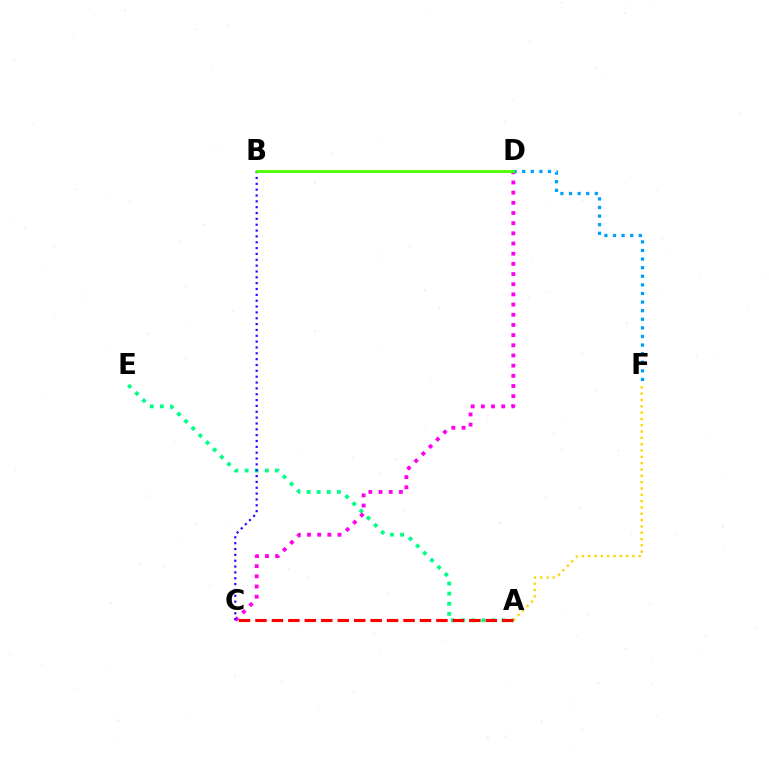{('A', 'F'): [{'color': '#ffd500', 'line_style': 'dotted', 'thickness': 1.72}], ('A', 'E'): [{'color': '#00ff86', 'line_style': 'dotted', 'thickness': 2.75}], ('C', 'D'): [{'color': '#ff00ed', 'line_style': 'dotted', 'thickness': 2.76}], ('D', 'F'): [{'color': '#009eff', 'line_style': 'dotted', 'thickness': 2.34}], ('B', 'C'): [{'color': '#3700ff', 'line_style': 'dotted', 'thickness': 1.59}], ('A', 'C'): [{'color': '#ff0000', 'line_style': 'dashed', 'thickness': 2.24}], ('B', 'D'): [{'color': '#4fff00', 'line_style': 'solid', 'thickness': 2.03}]}